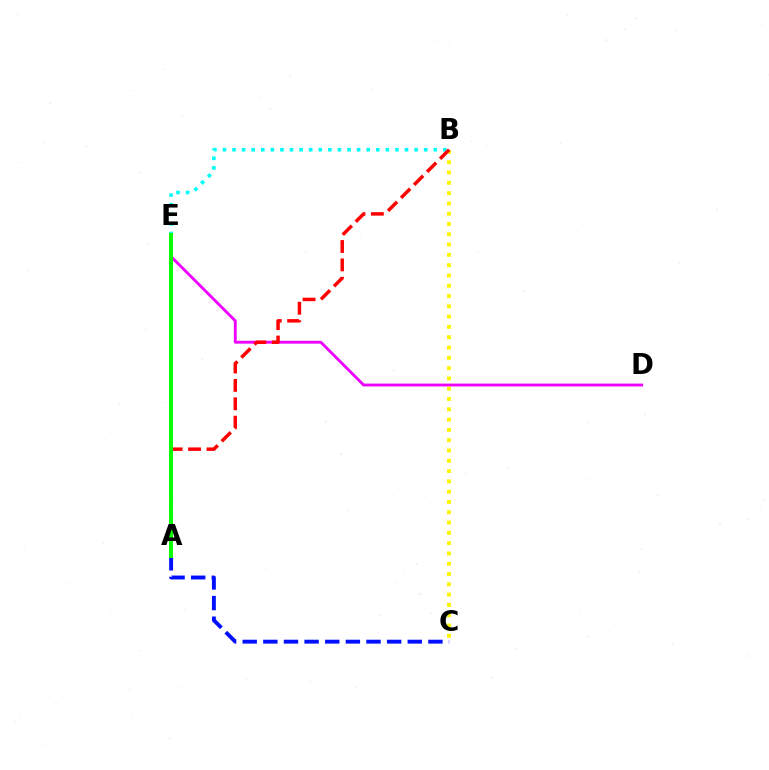{('D', 'E'): [{'color': '#ee00ff', 'line_style': 'solid', 'thickness': 2.05}], ('B', 'C'): [{'color': '#fcf500', 'line_style': 'dotted', 'thickness': 2.8}], ('A', 'C'): [{'color': '#0010ff', 'line_style': 'dashed', 'thickness': 2.8}], ('B', 'E'): [{'color': '#00fff6', 'line_style': 'dotted', 'thickness': 2.6}], ('A', 'B'): [{'color': '#ff0000', 'line_style': 'dashed', 'thickness': 2.5}], ('A', 'E'): [{'color': '#08ff00', 'line_style': 'solid', 'thickness': 2.85}]}